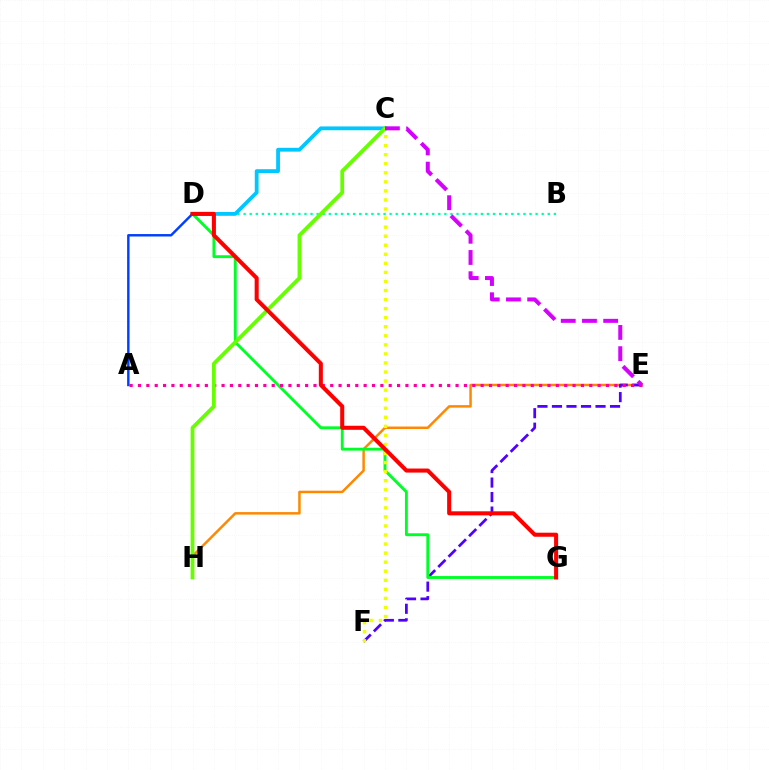{('B', 'D'): [{'color': '#00ffaf', 'line_style': 'dotted', 'thickness': 1.65}], ('E', 'H'): [{'color': '#ff8800', 'line_style': 'solid', 'thickness': 1.79}], ('E', 'F'): [{'color': '#4f00ff', 'line_style': 'dashed', 'thickness': 1.97}], ('C', 'D'): [{'color': '#00c7ff', 'line_style': 'solid', 'thickness': 2.74}], ('D', 'G'): [{'color': '#00ff27', 'line_style': 'solid', 'thickness': 2.07}, {'color': '#ff0000', 'line_style': 'solid', 'thickness': 2.91}], ('A', 'E'): [{'color': '#ff00a0', 'line_style': 'dotted', 'thickness': 2.27}], ('C', 'H'): [{'color': '#66ff00', 'line_style': 'solid', 'thickness': 2.72}], ('A', 'D'): [{'color': '#003fff', 'line_style': 'solid', 'thickness': 1.75}], ('C', 'F'): [{'color': '#eeff00', 'line_style': 'dotted', 'thickness': 2.46}], ('C', 'E'): [{'color': '#d600ff', 'line_style': 'dashed', 'thickness': 2.88}]}